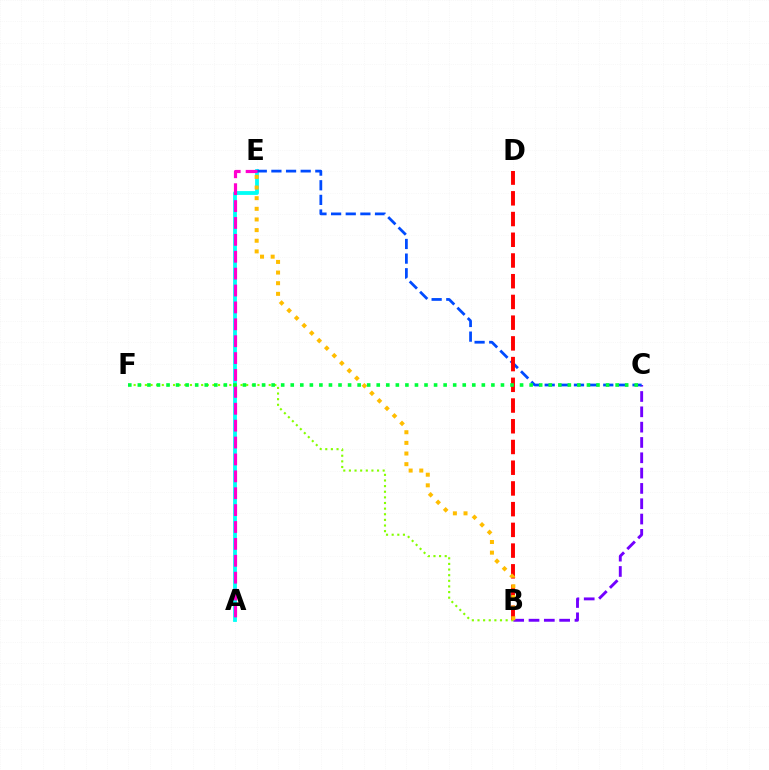{('A', 'E'): [{'color': '#00fff6', 'line_style': 'solid', 'thickness': 2.74}, {'color': '#ff00cf', 'line_style': 'dashed', 'thickness': 2.29}], ('B', 'C'): [{'color': '#7200ff', 'line_style': 'dashed', 'thickness': 2.08}], ('B', 'F'): [{'color': '#84ff00', 'line_style': 'dotted', 'thickness': 1.53}], ('C', 'E'): [{'color': '#004bff', 'line_style': 'dashed', 'thickness': 1.99}], ('B', 'D'): [{'color': '#ff0000', 'line_style': 'dashed', 'thickness': 2.82}], ('B', 'E'): [{'color': '#ffbd00', 'line_style': 'dotted', 'thickness': 2.89}], ('C', 'F'): [{'color': '#00ff39', 'line_style': 'dotted', 'thickness': 2.6}]}